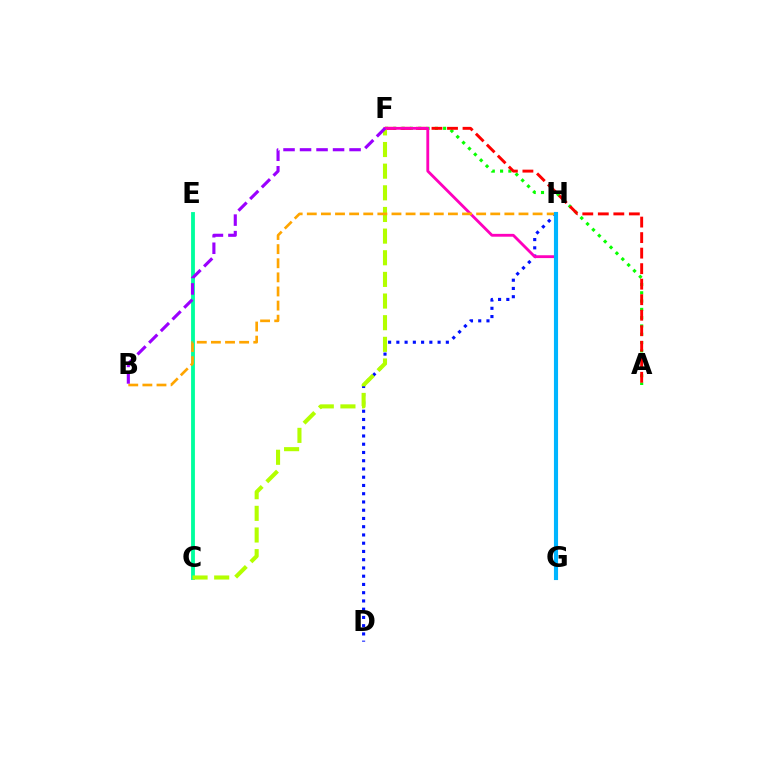{('A', 'F'): [{'color': '#08ff00', 'line_style': 'dotted', 'thickness': 2.25}, {'color': '#ff0000', 'line_style': 'dashed', 'thickness': 2.11}], ('D', 'H'): [{'color': '#0010ff', 'line_style': 'dotted', 'thickness': 2.24}], ('C', 'E'): [{'color': '#00ff9d', 'line_style': 'solid', 'thickness': 2.75}], ('C', 'F'): [{'color': '#b3ff00', 'line_style': 'dashed', 'thickness': 2.94}], ('F', 'G'): [{'color': '#ff00bd', 'line_style': 'solid', 'thickness': 2.04}], ('B', 'H'): [{'color': '#ffa500', 'line_style': 'dashed', 'thickness': 1.92}], ('B', 'F'): [{'color': '#9b00ff', 'line_style': 'dashed', 'thickness': 2.24}], ('G', 'H'): [{'color': '#00b5ff', 'line_style': 'solid', 'thickness': 2.97}]}